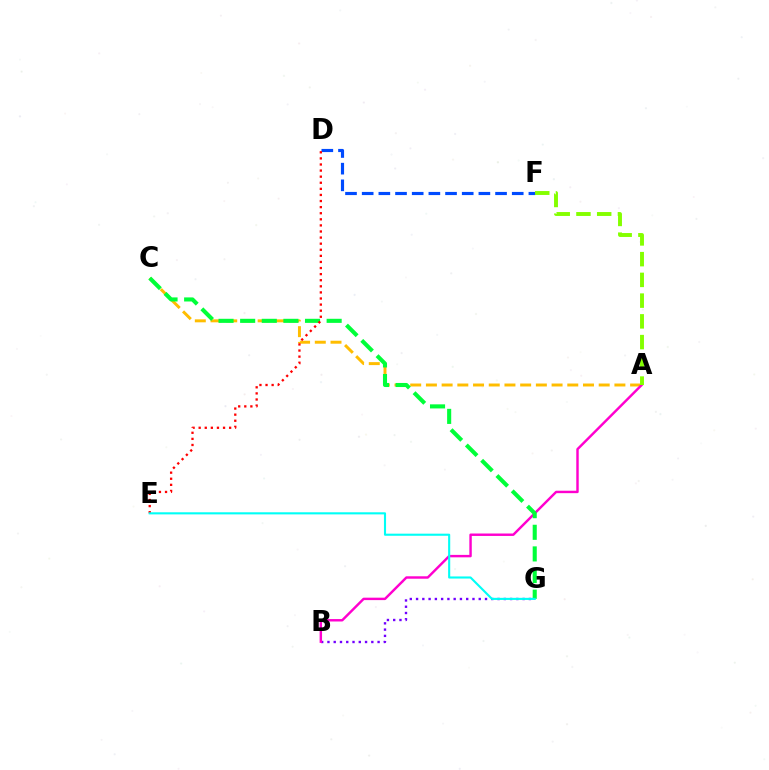{('B', 'G'): [{'color': '#7200ff', 'line_style': 'dotted', 'thickness': 1.7}], ('A', 'C'): [{'color': '#ffbd00', 'line_style': 'dashed', 'thickness': 2.13}], ('A', 'B'): [{'color': '#ff00cf', 'line_style': 'solid', 'thickness': 1.75}], ('D', 'F'): [{'color': '#004bff', 'line_style': 'dashed', 'thickness': 2.26}], ('A', 'F'): [{'color': '#84ff00', 'line_style': 'dashed', 'thickness': 2.82}], ('C', 'G'): [{'color': '#00ff39', 'line_style': 'dashed', 'thickness': 2.94}], ('D', 'E'): [{'color': '#ff0000', 'line_style': 'dotted', 'thickness': 1.66}], ('E', 'G'): [{'color': '#00fff6', 'line_style': 'solid', 'thickness': 1.52}]}